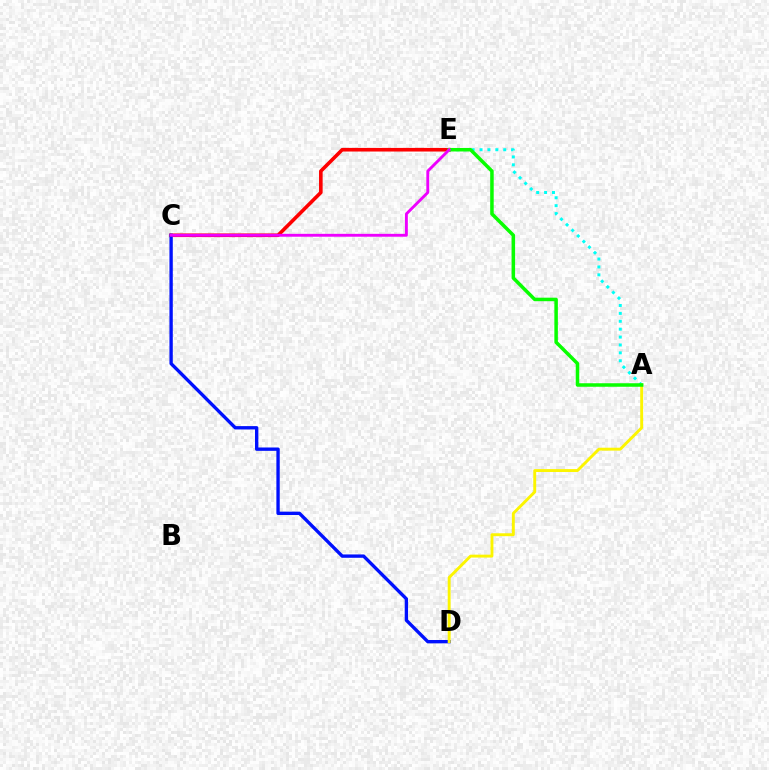{('C', 'E'): [{'color': '#ff0000', 'line_style': 'solid', 'thickness': 2.6}, {'color': '#ee00ff', 'line_style': 'solid', 'thickness': 2.07}], ('C', 'D'): [{'color': '#0010ff', 'line_style': 'solid', 'thickness': 2.41}], ('A', 'E'): [{'color': '#00fff6', 'line_style': 'dotted', 'thickness': 2.15}, {'color': '#08ff00', 'line_style': 'solid', 'thickness': 2.53}], ('A', 'D'): [{'color': '#fcf500', 'line_style': 'solid', 'thickness': 2.09}]}